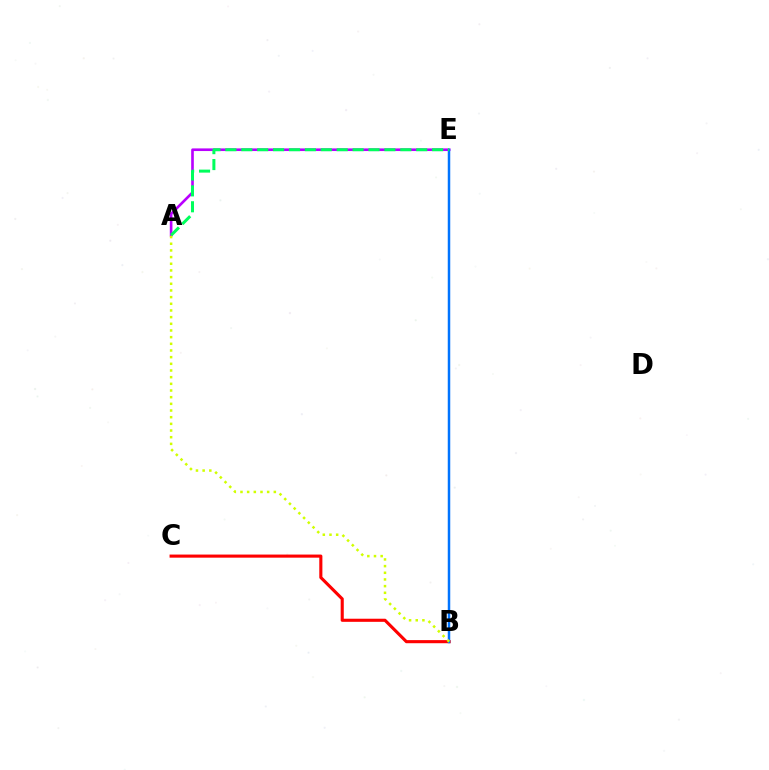{('A', 'E'): [{'color': '#b900ff', 'line_style': 'solid', 'thickness': 1.9}, {'color': '#00ff5c', 'line_style': 'dashed', 'thickness': 2.16}], ('B', 'C'): [{'color': '#ff0000', 'line_style': 'solid', 'thickness': 2.23}], ('B', 'E'): [{'color': '#0074ff', 'line_style': 'solid', 'thickness': 1.79}], ('A', 'B'): [{'color': '#d1ff00', 'line_style': 'dotted', 'thickness': 1.81}]}